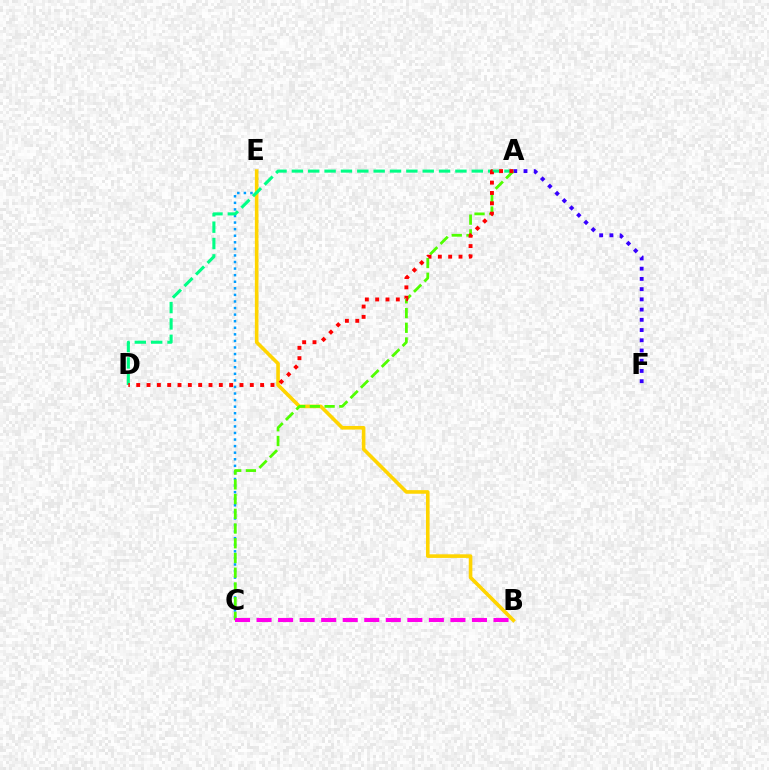{('A', 'F'): [{'color': '#3700ff', 'line_style': 'dotted', 'thickness': 2.78}], ('C', 'E'): [{'color': '#009eff', 'line_style': 'dotted', 'thickness': 1.79}], ('B', 'E'): [{'color': '#ffd500', 'line_style': 'solid', 'thickness': 2.6}], ('A', 'D'): [{'color': '#00ff86', 'line_style': 'dashed', 'thickness': 2.22}, {'color': '#ff0000', 'line_style': 'dotted', 'thickness': 2.81}], ('A', 'C'): [{'color': '#4fff00', 'line_style': 'dashed', 'thickness': 2.0}], ('B', 'C'): [{'color': '#ff00ed', 'line_style': 'dashed', 'thickness': 2.93}]}